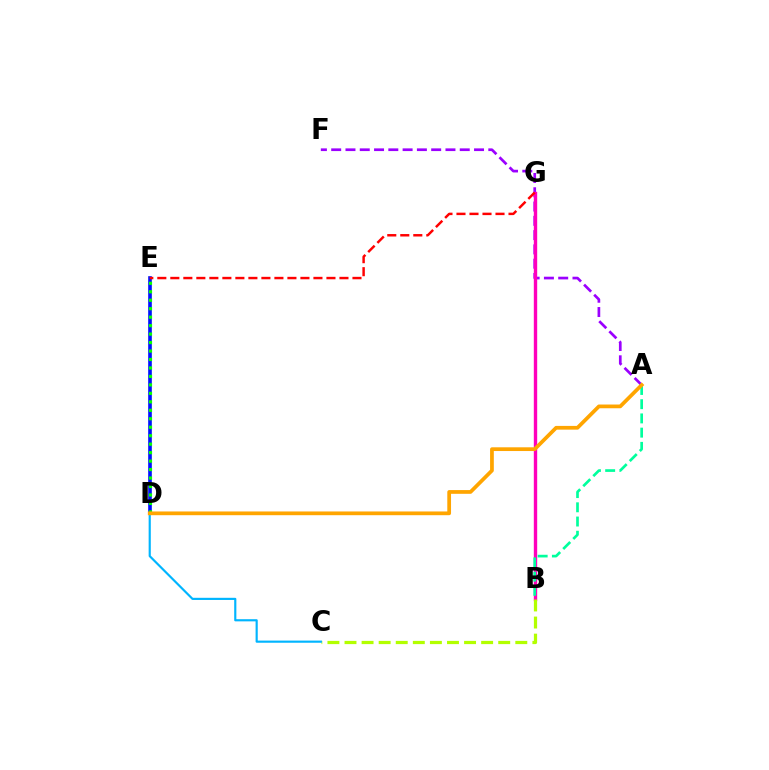{('A', 'F'): [{'color': '#9b00ff', 'line_style': 'dashed', 'thickness': 1.94}], ('D', 'E'): [{'color': '#0010ff', 'line_style': 'solid', 'thickness': 2.61}, {'color': '#08ff00', 'line_style': 'dotted', 'thickness': 2.3}], ('B', 'G'): [{'color': '#ff00bd', 'line_style': 'solid', 'thickness': 2.43}], ('E', 'G'): [{'color': '#ff0000', 'line_style': 'dashed', 'thickness': 1.77}], ('B', 'C'): [{'color': '#b3ff00', 'line_style': 'dashed', 'thickness': 2.32}], ('C', 'D'): [{'color': '#00b5ff', 'line_style': 'solid', 'thickness': 1.56}], ('A', 'B'): [{'color': '#00ff9d', 'line_style': 'dashed', 'thickness': 1.93}], ('A', 'D'): [{'color': '#ffa500', 'line_style': 'solid', 'thickness': 2.69}]}